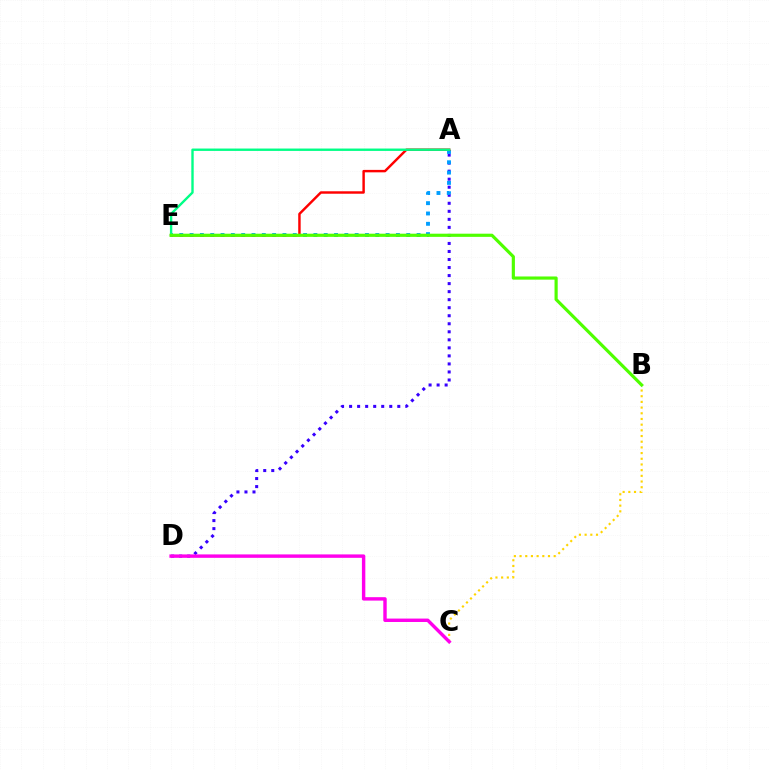{('A', 'D'): [{'color': '#3700ff', 'line_style': 'dotted', 'thickness': 2.18}], ('A', 'E'): [{'color': '#009eff', 'line_style': 'dotted', 'thickness': 2.8}, {'color': '#ff0000', 'line_style': 'solid', 'thickness': 1.76}, {'color': '#00ff86', 'line_style': 'solid', 'thickness': 1.72}], ('B', 'C'): [{'color': '#ffd500', 'line_style': 'dotted', 'thickness': 1.55}], ('C', 'D'): [{'color': '#ff00ed', 'line_style': 'solid', 'thickness': 2.46}], ('B', 'E'): [{'color': '#4fff00', 'line_style': 'solid', 'thickness': 2.28}]}